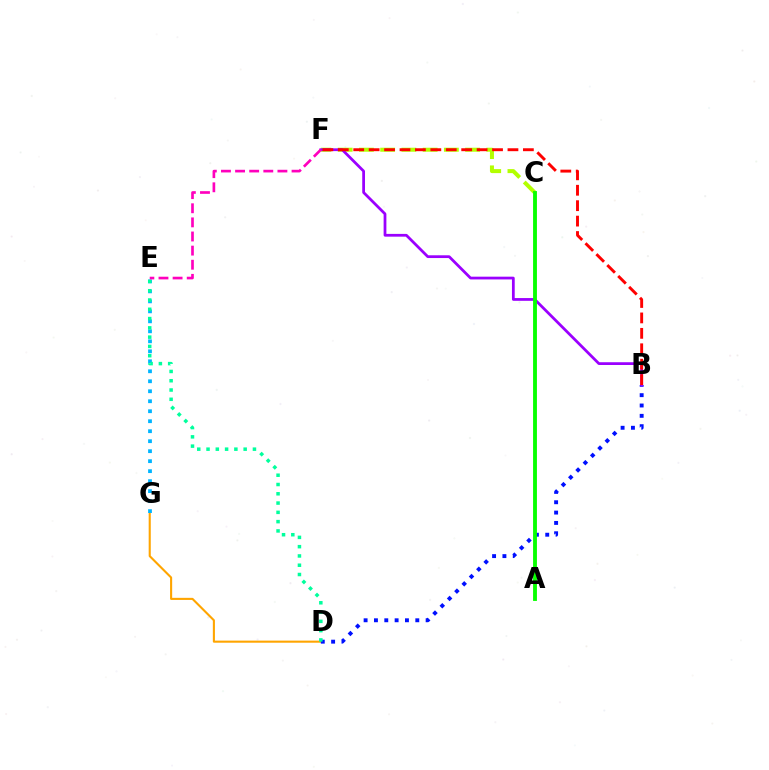{('C', 'F'): [{'color': '#b3ff00', 'line_style': 'dashed', 'thickness': 2.89}], ('D', 'G'): [{'color': '#ffa500', 'line_style': 'solid', 'thickness': 1.51}], ('B', 'D'): [{'color': '#0010ff', 'line_style': 'dotted', 'thickness': 2.81}], ('B', 'F'): [{'color': '#9b00ff', 'line_style': 'solid', 'thickness': 1.99}, {'color': '#ff0000', 'line_style': 'dashed', 'thickness': 2.1}], ('E', 'G'): [{'color': '#00b5ff', 'line_style': 'dotted', 'thickness': 2.71}], ('D', 'E'): [{'color': '#00ff9d', 'line_style': 'dotted', 'thickness': 2.52}], ('A', 'C'): [{'color': '#08ff00', 'line_style': 'solid', 'thickness': 2.77}], ('E', 'F'): [{'color': '#ff00bd', 'line_style': 'dashed', 'thickness': 1.92}]}